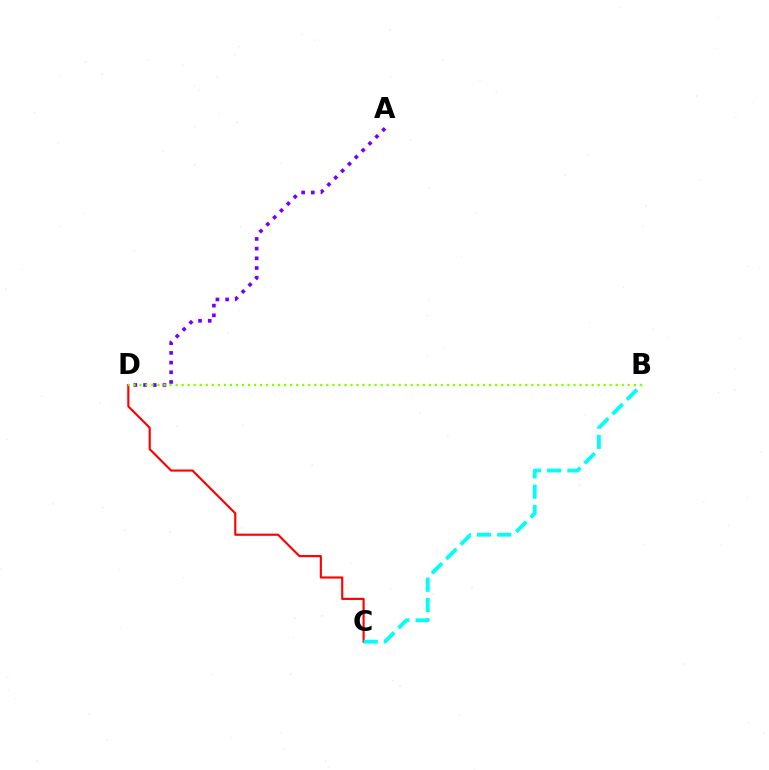{('C', 'D'): [{'color': '#ff0000', 'line_style': 'solid', 'thickness': 1.54}], ('A', 'D'): [{'color': '#7200ff', 'line_style': 'dotted', 'thickness': 2.63}], ('B', 'C'): [{'color': '#00fff6', 'line_style': 'dashed', 'thickness': 2.76}], ('B', 'D'): [{'color': '#84ff00', 'line_style': 'dotted', 'thickness': 1.64}]}